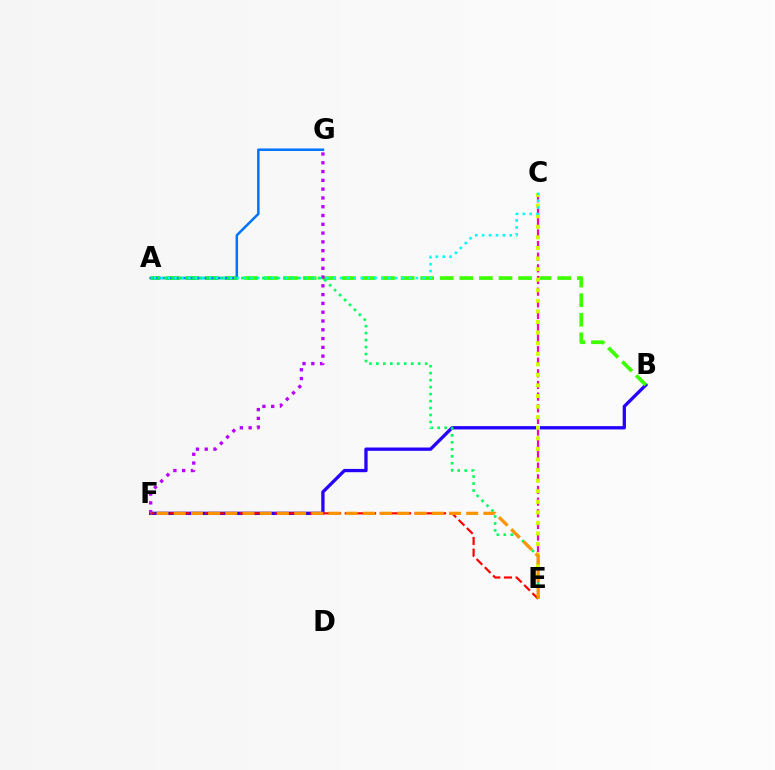{('B', 'F'): [{'color': '#2500ff', 'line_style': 'solid', 'thickness': 2.37}], ('A', 'B'): [{'color': '#3dff00', 'line_style': 'dashed', 'thickness': 2.66}], ('C', 'E'): [{'color': '#ff00ac', 'line_style': 'dashed', 'thickness': 1.58}, {'color': '#d1ff00', 'line_style': 'dotted', 'thickness': 2.87}], ('F', 'G'): [{'color': '#b900ff', 'line_style': 'dotted', 'thickness': 2.39}], ('A', 'G'): [{'color': '#0074ff', 'line_style': 'solid', 'thickness': 1.81}], ('A', 'C'): [{'color': '#00fff6', 'line_style': 'dotted', 'thickness': 1.87}], ('A', 'E'): [{'color': '#00ff5c', 'line_style': 'dotted', 'thickness': 1.9}], ('E', 'F'): [{'color': '#ff0000', 'line_style': 'dashed', 'thickness': 1.58}, {'color': '#ff9400', 'line_style': 'dashed', 'thickness': 2.34}]}